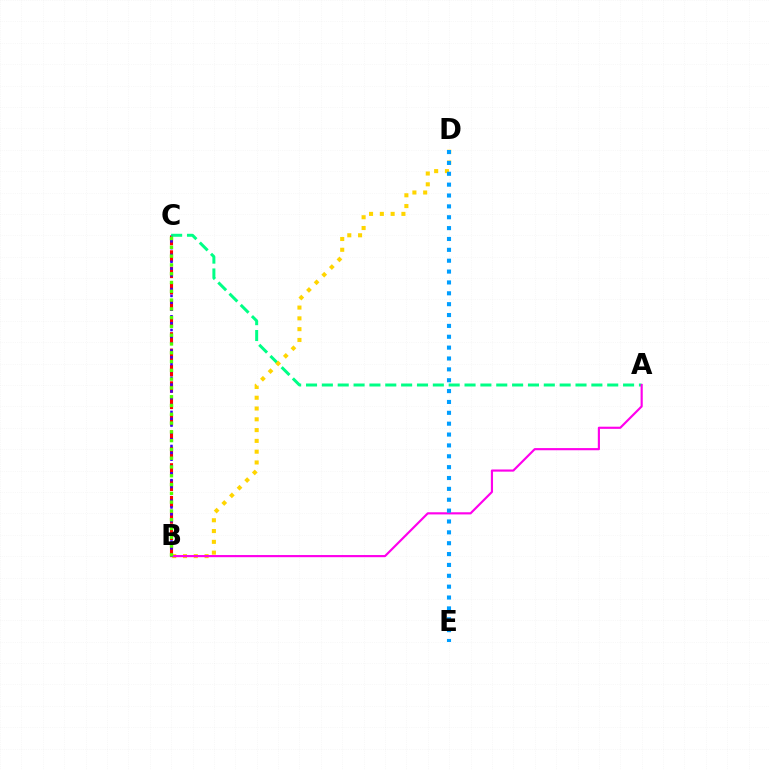{('B', 'C'): [{'color': '#ff0000', 'line_style': 'dashed', 'thickness': 2.22}, {'color': '#3700ff', 'line_style': 'dotted', 'thickness': 1.85}, {'color': '#4fff00', 'line_style': 'dotted', 'thickness': 2.39}], ('A', 'C'): [{'color': '#00ff86', 'line_style': 'dashed', 'thickness': 2.15}], ('B', 'D'): [{'color': '#ffd500', 'line_style': 'dotted', 'thickness': 2.93}], ('A', 'B'): [{'color': '#ff00ed', 'line_style': 'solid', 'thickness': 1.55}], ('D', 'E'): [{'color': '#009eff', 'line_style': 'dotted', 'thickness': 2.95}]}